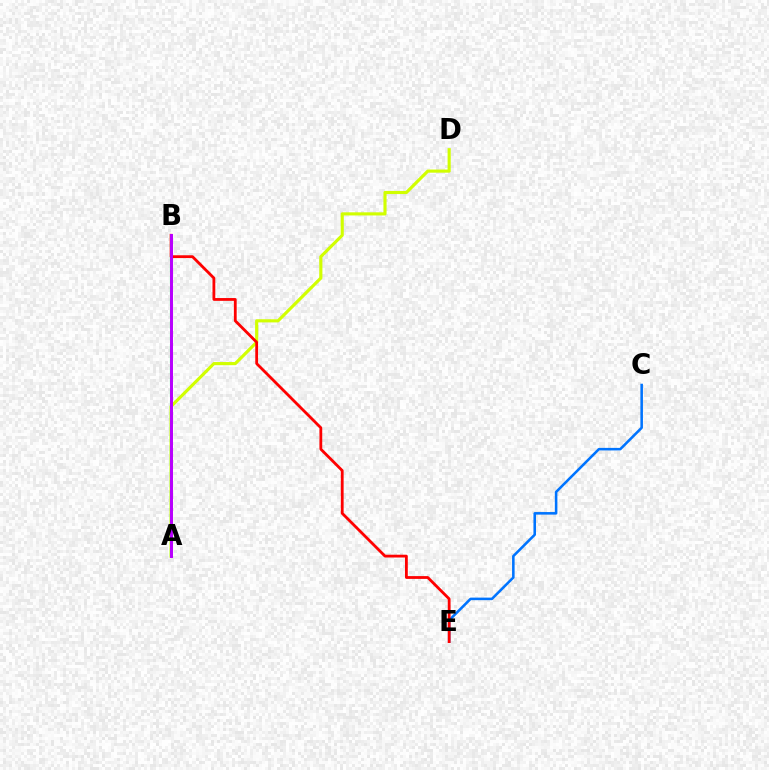{('C', 'E'): [{'color': '#0074ff', 'line_style': 'solid', 'thickness': 1.84}], ('A', 'D'): [{'color': '#d1ff00', 'line_style': 'solid', 'thickness': 2.26}], ('A', 'B'): [{'color': '#00ff5c', 'line_style': 'dashed', 'thickness': 1.54}, {'color': '#b900ff', 'line_style': 'solid', 'thickness': 2.15}], ('B', 'E'): [{'color': '#ff0000', 'line_style': 'solid', 'thickness': 2.01}]}